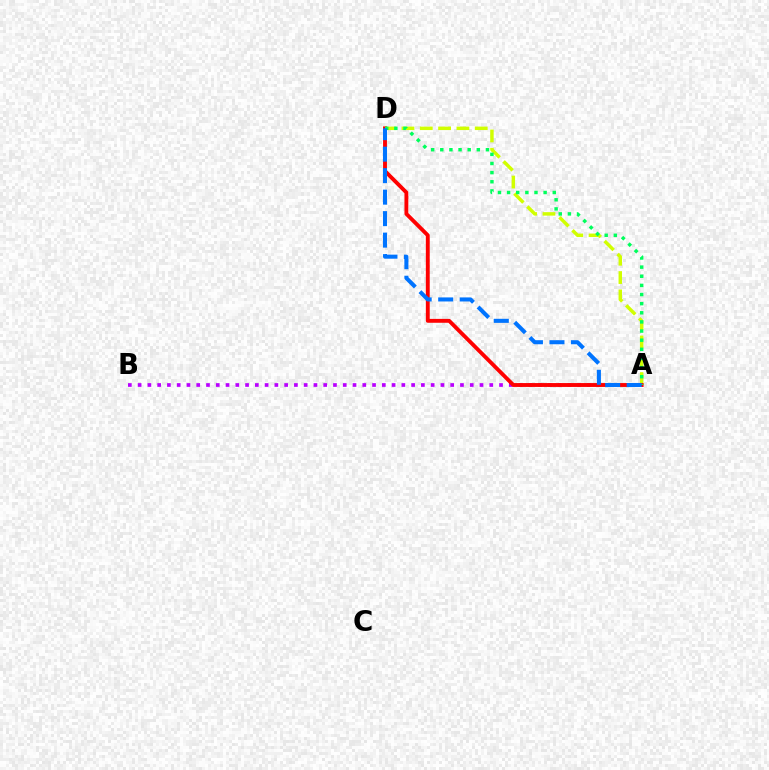{('A', 'D'): [{'color': '#d1ff00', 'line_style': 'dashed', 'thickness': 2.49}, {'color': '#ff0000', 'line_style': 'solid', 'thickness': 2.79}, {'color': '#00ff5c', 'line_style': 'dotted', 'thickness': 2.48}, {'color': '#0074ff', 'line_style': 'dashed', 'thickness': 2.92}], ('A', 'B'): [{'color': '#b900ff', 'line_style': 'dotted', 'thickness': 2.65}]}